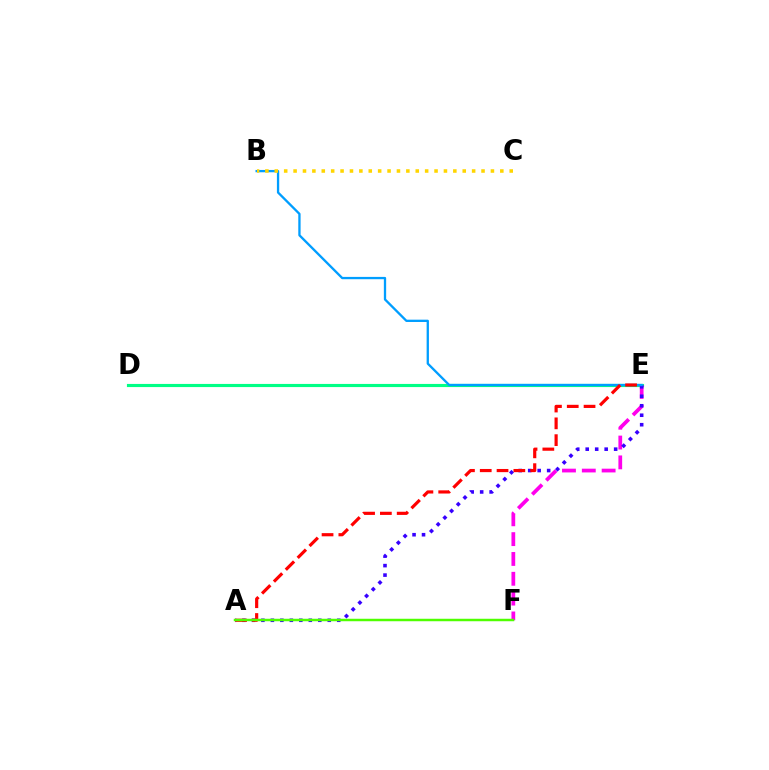{('D', 'E'): [{'color': '#00ff86', 'line_style': 'solid', 'thickness': 2.26}], ('E', 'F'): [{'color': '#ff00ed', 'line_style': 'dashed', 'thickness': 2.69}], ('A', 'E'): [{'color': '#3700ff', 'line_style': 'dotted', 'thickness': 2.58}, {'color': '#ff0000', 'line_style': 'dashed', 'thickness': 2.28}], ('B', 'E'): [{'color': '#009eff', 'line_style': 'solid', 'thickness': 1.66}], ('B', 'C'): [{'color': '#ffd500', 'line_style': 'dotted', 'thickness': 2.55}], ('A', 'F'): [{'color': '#4fff00', 'line_style': 'solid', 'thickness': 1.78}]}